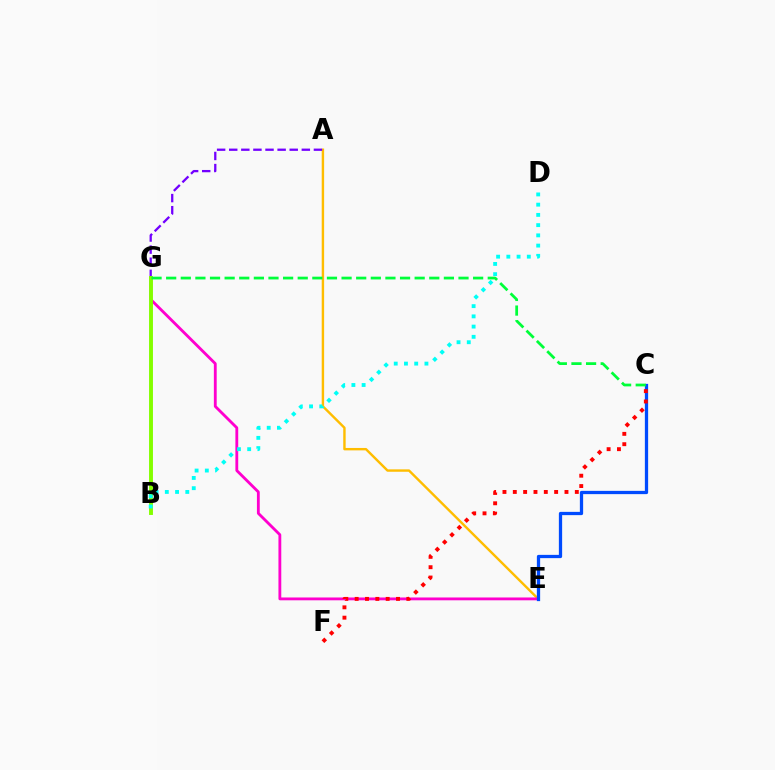{('A', 'E'): [{'color': '#ffbd00', 'line_style': 'solid', 'thickness': 1.73}], ('E', 'G'): [{'color': '#ff00cf', 'line_style': 'solid', 'thickness': 2.04}], ('A', 'G'): [{'color': '#7200ff', 'line_style': 'dashed', 'thickness': 1.64}], ('B', 'G'): [{'color': '#84ff00', 'line_style': 'solid', 'thickness': 2.81}], ('B', 'D'): [{'color': '#00fff6', 'line_style': 'dotted', 'thickness': 2.78}], ('C', 'E'): [{'color': '#004bff', 'line_style': 'solid', 'thickness': 2.35}], ('C', 'G'): [{'color': '#00ff39', 'line_style': 'dashed', 'thickness': 1.99}], ('C', 'F'): [{'color': '#ff0000', 'line_style': 'dotted', 'thickness': 2.81}]}